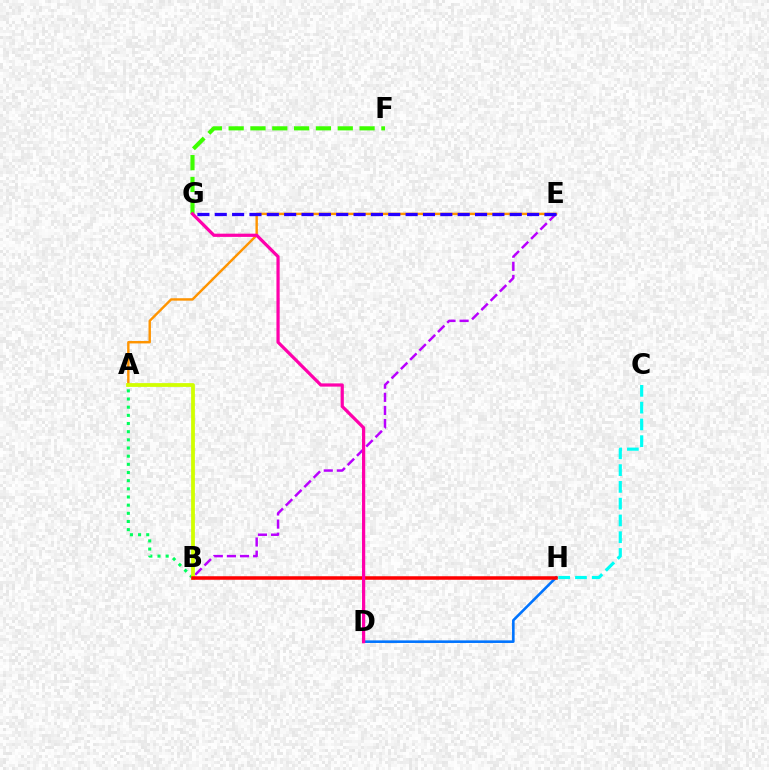{('A', 'E'): [{'color': '#ff9400', 'line_style': 'solid', 'thickness': 1.74}], ('D', 'H'): [{'color': '#0074ff', 'line_style': 'solid', 'thickness': 1.87}], ('B', 'E'): [{'color': '#b900ff', 'line_style': 'dashed', 'thickness': 1.78}], ('A', 'B'): [{'color': '#00ff5c', 'line_style': 'dotted', 'thickness': 2.22}, {'color': '#d1ff00', 'line_style': 'solid', 'thickness': 2.72}], ('C', 'H'): [{'color': '#00fff6', 'line_style': 'dashed', 'thickness': 2.28}], ('F', 'G'): [{'color': '#3dff00', 'line_style': 'dashed', 'thickness': 2.96}], ('B', 'H'): [{'color': '#ff0000', 'line_style': 'solid', 'thickness': 2.53}], ('D', 'G'): [{'color': '#ff00ac', 'line_style': 'solid', 'thickness': 2.32}], ('E', 'G'): [{'color': '#2500ff', 'line_style': 'dashed', 'thickness': 2.36}]}